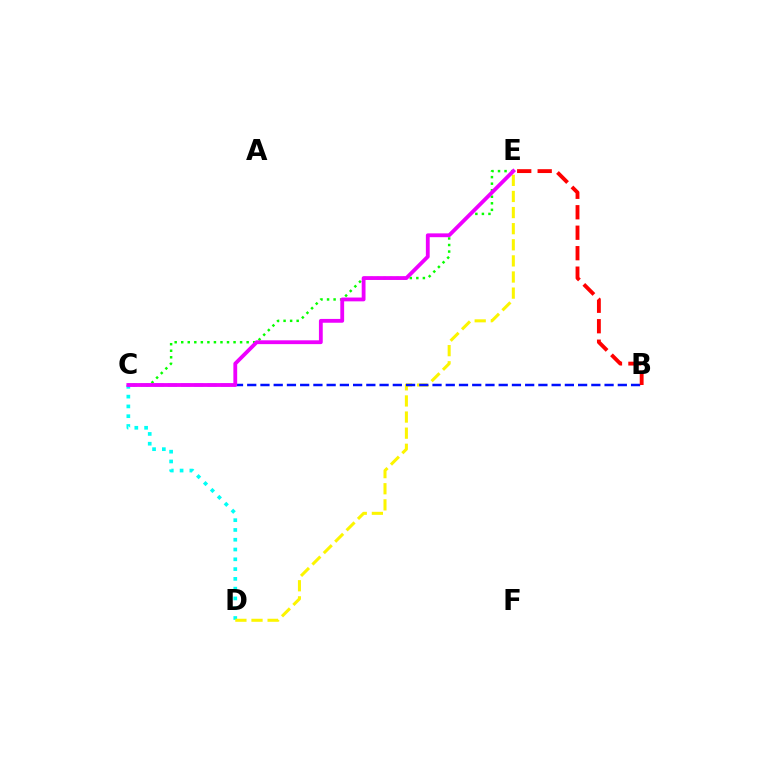{('C', 'D'): [{'color': '#00fff6', 'line_style': 'dotted', 'thickness': 2.66}], ('C', 'E'): [{'color': '#08ff00', 'line_style': 'dotted', 'thickness': 1.78}, {'color': '#ee00ff', 'line_style': 'solid', 'thickness': 2.74}], ('D', 'E'): [{'color': '#fcf500', 'line_style': 'dashed', 'thickness': 2.19}], ('B', 'C'): [{'color': '#0010ff', 'line_style': 'dashed', 'thickness': 1.8}], ('B', 'E'): [{'color': '#ff0000', 'line_style': 'dashed', 'thickness': 2.78}]}